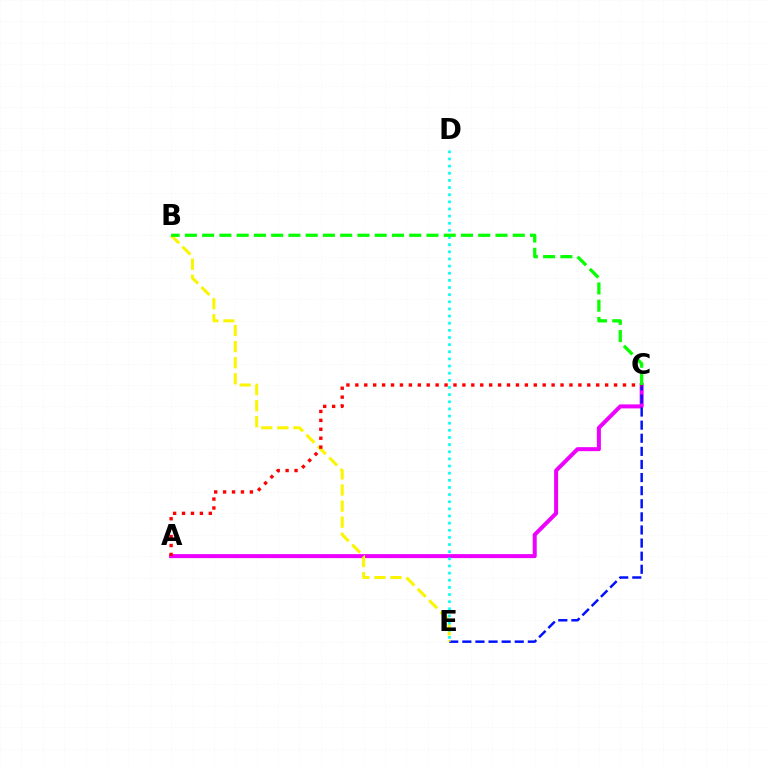{('A', 'C'): [{'color': '#ee00ff', 'line_style': 'solid', 'thickness': 2.88}, {'color': '#ff0000', 'line_style': 'dotted', 'thickness': 2.42}], ('C', 'E'): [{'color': '#0010ff', 'line_style': 'dashed', 'thickness': 1.78}], ('B', 'E'): [{'color': '#fcf500', 'line_style': 'dashed', 'thickness': 2.19}], ('D', 'E'): [{'color': '#00fff6', 'line_style': 'dotted', 'thickness': 1.94}], ('B', 'C'): [{'color': '#08ff00', 'line_style': 'dashed', 'thickness': 2.34}]}